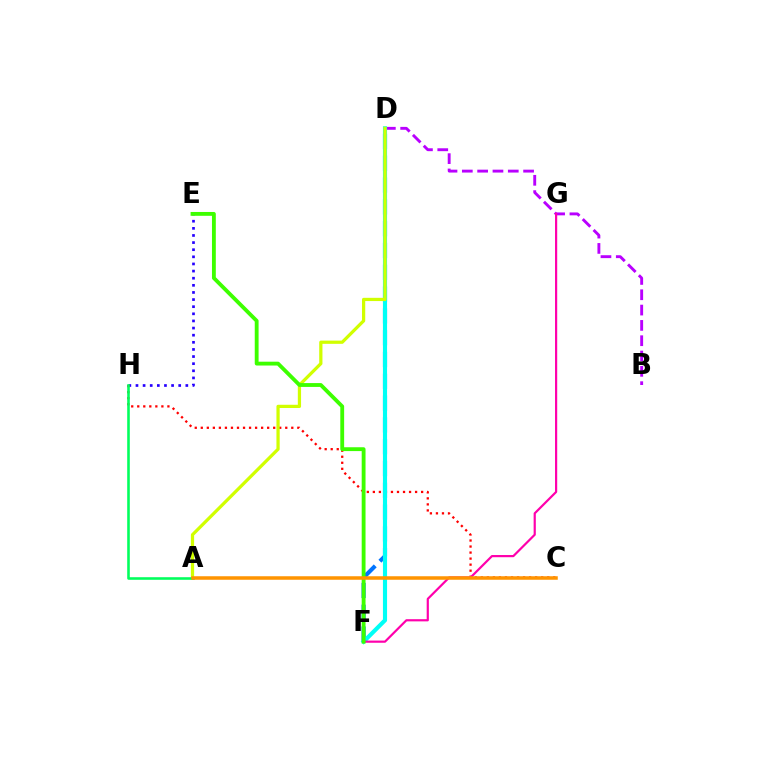{('D', 'F'): [{'color': '#0074ff', 'line_style': 'dashed', 'thickness': 2.96}, {'color': '#00fff6', 'line_style': 'solid', 'thickness': 2.97}], ('B', 'D'): [{'color': '#b900ff', 'line_style': 'dashed', 'thickness': 2.08}], ('E', 'H'): [{'color': '#2500ff', 'line_style': 'dotted', 'thickness': 1.94}], ('C', 'H'): [{'color': '#ff0000', 'line_style': 'dotted', 'thickness': 1.64}], ('A', 'D'): [{'color': '#d1ff00', 'line_style': 'solid', 'thickness': 2.33}], ('F', 'G'): [{'color': '#ff00ac', 'line_style': 'solid', 'thickness': 1.58}], ('E', 'F'): [{'color': '#3dff00', 'line_style': 'solid', 'thickness': 2.76}], ('A', 'H'): [{'color': '#00ff5c', 'line_style': 'solid', 'thickness': 1.86}], ('A', 'C'): [{'color': '#ff9400', 'line_style': 'solid', 'thickness': 2.53}]}